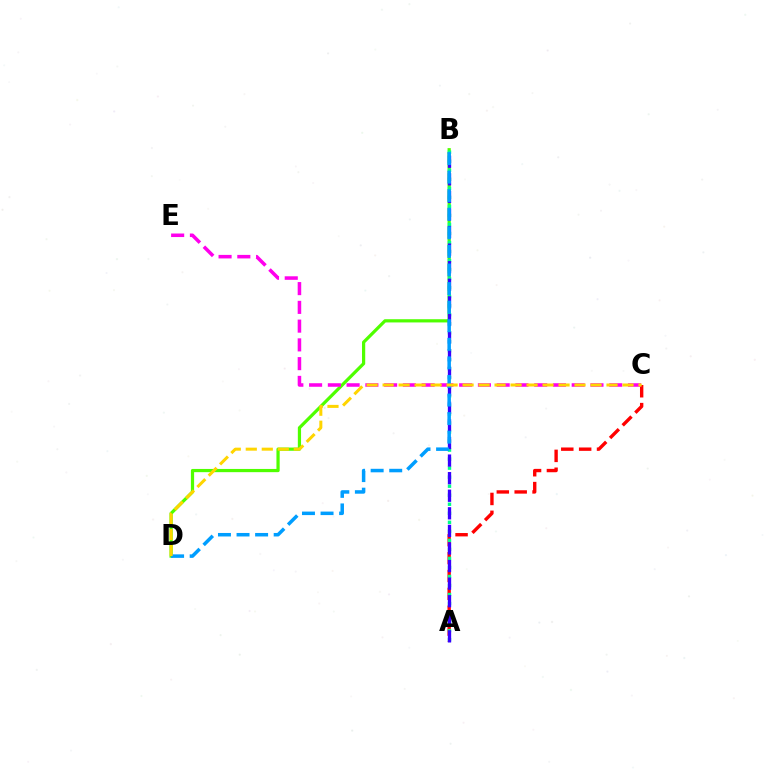{('B', 'D'): [{'color': '#4fff00', 'line_style': 'solid', 'thickness': 2.32}, {'color': '#009eff', 'line_style': 'dashed', 'thickness': 2.52}], ('A', 'C'): [{'color': '#ff0000', 'line_style': 'dashed', 'thickness': 2.43}], ('A', 'B'): [{'color': '#00ff86', 'line_style': 'dotted', 'thickness': 2.45}, {'color': '#3700ff', 'line_style': 'dashed', 'thickness': 2.39}], ('C', 'E'): [{'color': '#ff00ed', 'line_style': 'dashed', 'thickness': 2.55}], ('C', 'D'): [{'color': '#ffd500', 'line_style': 'dashed', 'thickness': 2.17}]}